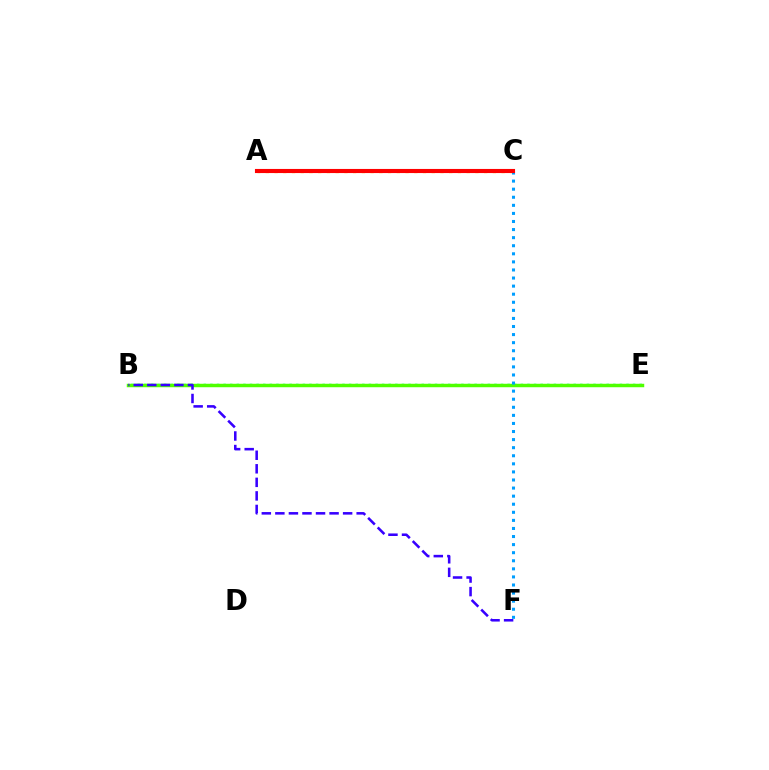{('A', 'C'): [{'color': '#ffd500', 'line_style': 'dotted', 'thickness': 2.37}, {'color': '#ff00ed', 'line_style': 'solid', 'thickness': 1.88}, {'color': '#ff0000', 'line_style': 'solid', 'thickness': 2.95}], ('B', 'E'): [{'color': '#00ff86', 'line_style': 'dotted', 'thickness': 1.79}, {'color': '#4fff00', 'line_style': 'solid', 'thickness': 2.49}], ('C', 'F'): [{'color': '#009eff', 'line_style': 'dotted', 'thickness': 2.19}], ('B', 'F'): [{'color': '#3700ff', 'line_style': 'dashed', 'thickness': 1.84}]}